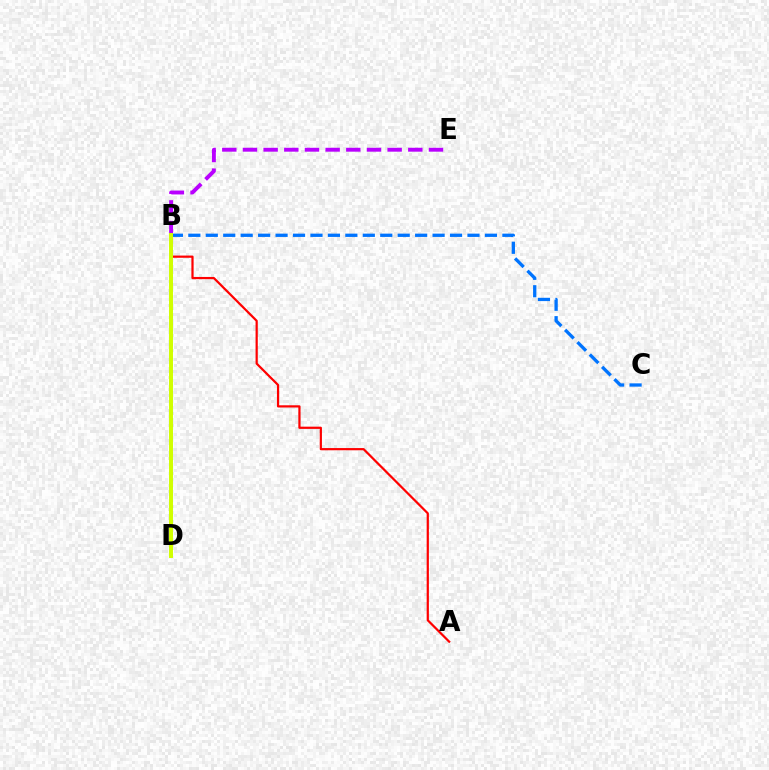{('A', 'B'): [{'color': '#ff0000', 'line_style': 'solid', 'thickness': 1.6}], ('B', 'E'): [{'color': '#b900ff', 'line_style': 'dashed', 'thickness': 2.81}], ('B', 'D'): [{'color': '#00ff5c', 'line_style': 'dotted', 'thickness': 1.85}, {'color': '#d1ff00', 'line_style': 'solid', 'thickness': 2.85}], ('B', 'C'): [{'color': '#0074ff', 'line_style': 'dashed', 'thickness': 2.37}]}